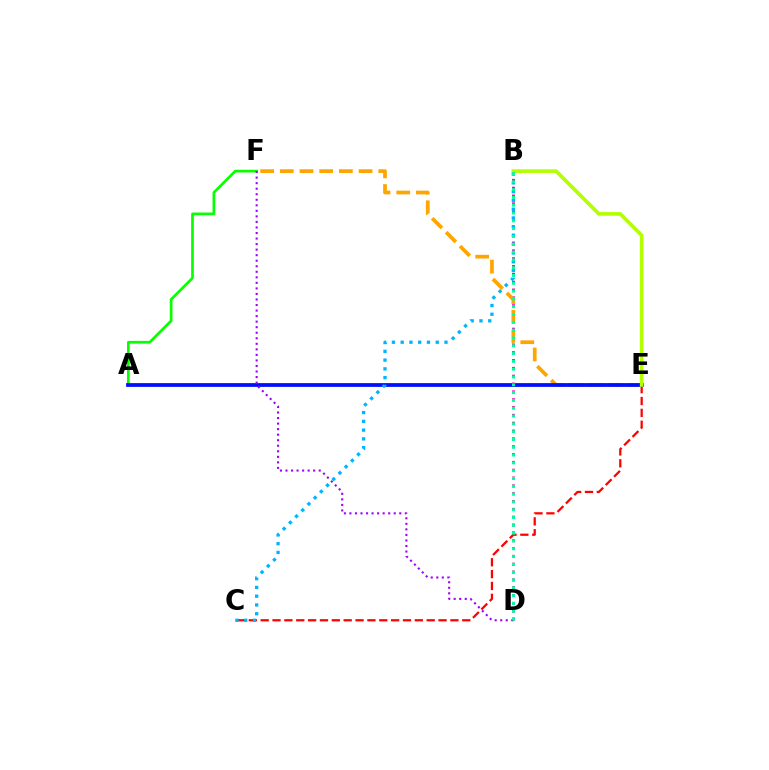{('B', 'D'): [{'color': '#ff00bd', 'line_style': 'dotted', 'thickness': 2.13}, {'color': '#00ff9d', 'line_style': 'dotted', 'thickness': 2.12}], ('C', 'E'): [{'color': '#ff0000', 'line_style': 'dashed', 'thickness': 1.61}], ('E', 'F'): [{'color': '#ffa500', 'line_style': 'dashed', 'thickness': 2.67}], ('A', 'F'): [{'color': '#08ff00', 'line_style': 'solid', 'thickness': 1.95}], ('A', 'E'): [{'color': '#0010ff', 'line_style': 'solid', 'thickness': 2.72}], ('D', 'F'): [{'color': '#9b00ff', 'line_style': 'dotted', 'thickness': 1.51}], ('B', 'E'): [{'color': '#b3ff00', 'line_style': 'solid', 'thickness': 2.63}], ('B', 'C'): [{'color': '#00b5ff', 'line_style': 'dotted', 'thickness': 2.38}]}